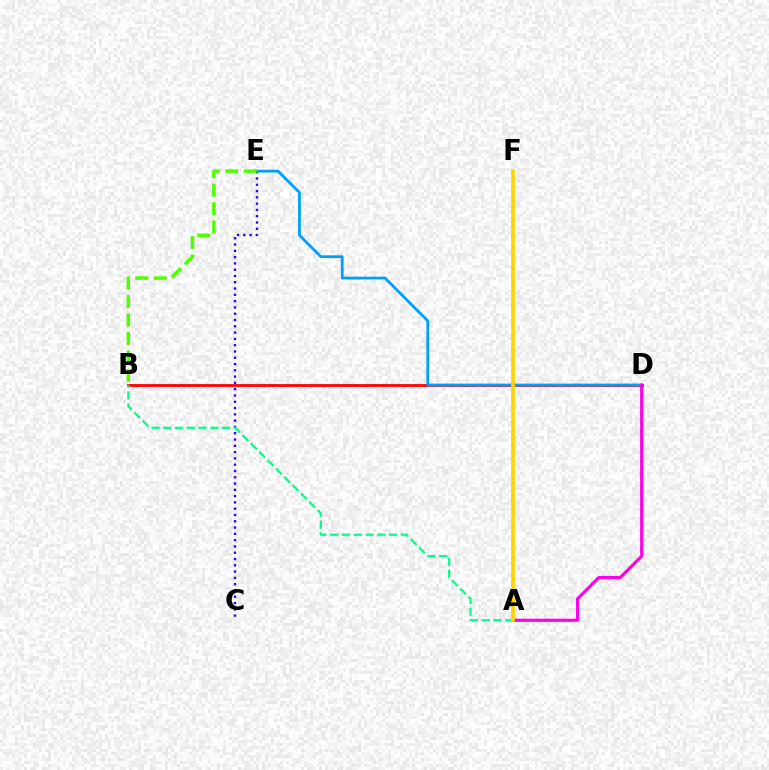{('B', 'D'): [{'color': '#ff0000', 'line_style': 'solid', 'thickness': 2.0}], ('C', 'E'): [{'color': '#3700ff', 'line_style': 'dotted', 'thickness': 1.71}], ('D', 'E'): [{'color': '#009eff', 'line_style': 'solid', 'thickness': 1.99}], ('A', 'B'): [{'color': '#00ff86', 'line_style': 'dashed', 'thickness': 1.6}], ('B', 'E'): [{'color': '#4fff00', 'line_style': 'dashed', 'thickness': 2.51}], ('A', 'D'): [{'color': '#ff00ed', 'line_style': 'solid', 'thickness': 2.25}], ('A', 'F'): [{'color': '#ffd500', 'line_style': 'solid', 'thickness': 2.67}]}